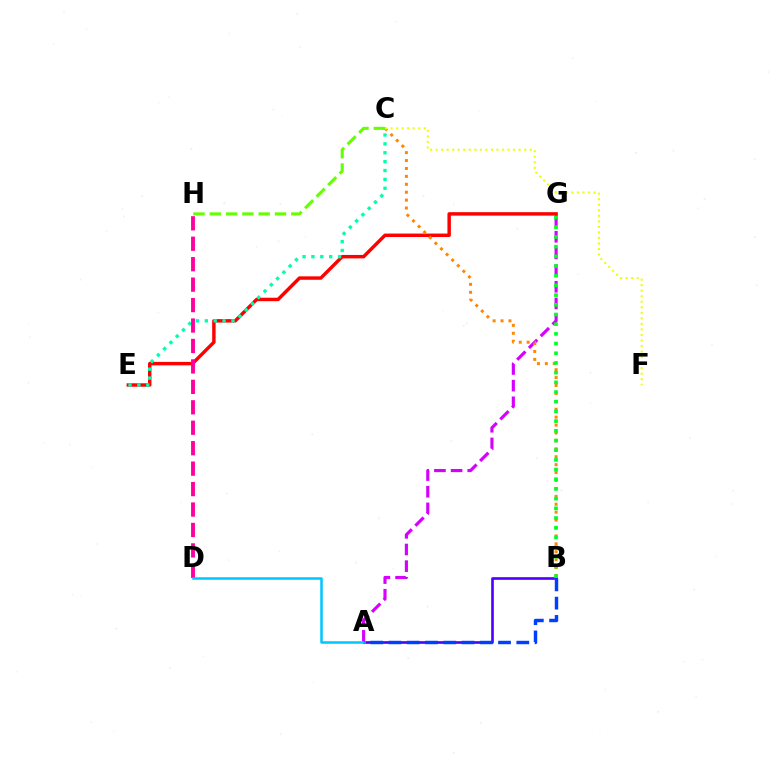{('A', 'G'): [{'color': '#d600ff', 'line_style': 'dashed', 'thickness': 2.26}], ('E', 'G'): [{'color': '#ff0000', 'line_style': 'solid', 'thickness': 2.48}], ('B', 'C'): [{'color': '#ff8800', 'line_style': 'dotted', 'thickness': 2.15}], ('C', 'E'): [{'color': '#00ffaf', 'line_style': 'dotted', 'thickness': 2.41}], ('A', 'B'): [{'color': '#4f00ff', 'line_style': 'solid', 'thickness': 1.9}, {'color': '#003fff', 'line_style': 'dashed', 'thickness': 2.48}], ('D', 'H'): [{'color': '#ff00a0', 'line_style': 'dashed', 'thickness': 2.78}], ('A', 'D'): [{'color': '#00c7ff', 'line_style': 'solid', 'thickness': 1.82}], ('B', 'G'): [{'color': '#00ff27', 'line_style': 'dotted', 'thickness': 2.63}], ('C', 'F'): [{'color': '#eeff00', 'line_style': 'dotted', 'thickness': 1.5}], ('C', 'H'): [{'color': '#66ff00', 'line_style': 'dashed', 'thickness': 2.22}]}